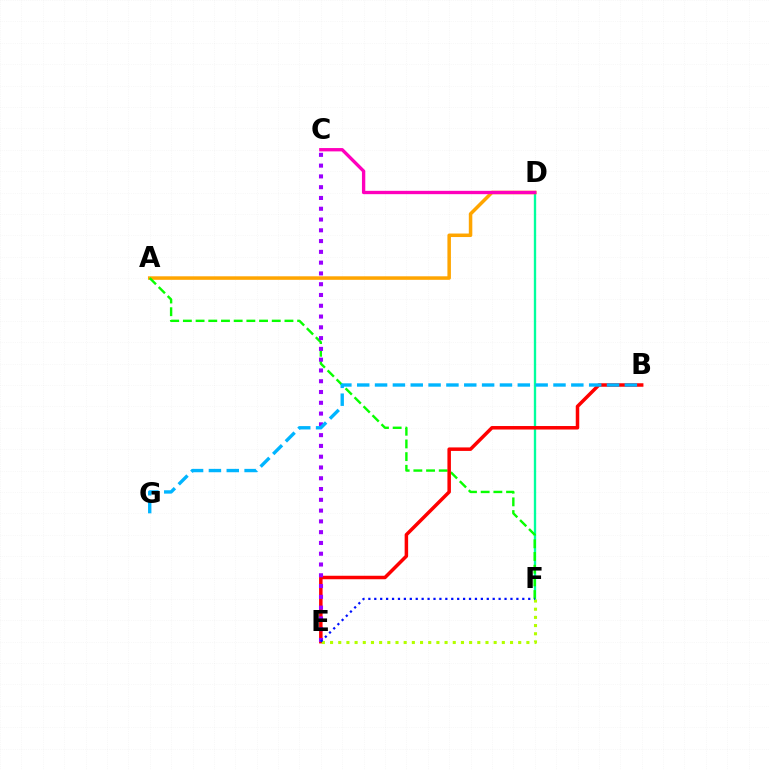{('D', 'F'): [{'color': '#00ff9d', 'line_style': 'solid', 'thickness': 1.69}], ('A', 'D'): [{'color': '#ffa500', 'line_style': 'solid', 'thickness': 2.53}], ('A', 'F'): [{'color': '#08ff00', 'line_style': 'dashed', 'thickness': 1.72}], ('C', 'D'): [{'color': '#ff00bd', 'line_style': 'solid', 'thickness': 2.4}], ('B', 'E'): [{'color': '#ff0000', 'line_style': 'solid', 'thickness': 2.52}], ('C', 'E'): [{'color': '#9b00ff', 'line_style': 'dotted', 'thickness': 2.93}], ('E', 'F'): [{'color': '#b3ff00', 'line_style': 'dotted', 'thickness': 2.22}, {'color': '#0010ff', 'line_style': 'dotted', 'thickness': 1.61}], ('B', 'G'): [{'color': '#00b5ff', 'line_style': 'dashed', 'thickness': 2.42}]}